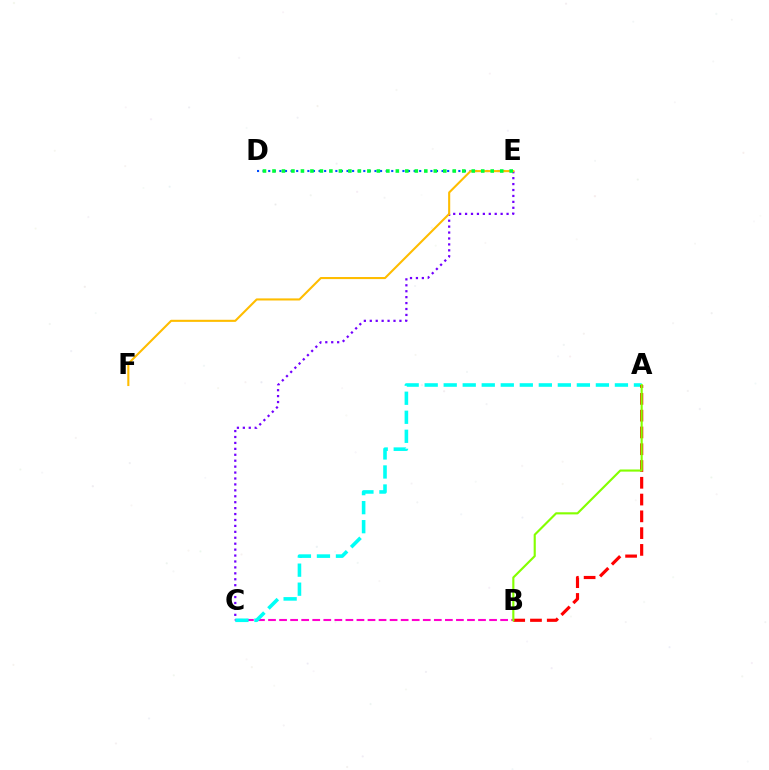{('C', 'E'): [{'color': '#7200ff', 'line_style': 'dotted', 'thickness': 1.61}], ('B', 'C'): [{'color': '#ff00cf', 'line_style': 'dashed', 'thickness': 1.5}], ('D', 'E'): [{'color': '#004bff', 'line_style': 'dotted', 'thickness': 1.52}, {'color': '#00ff39', 'line_style': 'dotted', 'thickness': 2.58}], ('E', 'F'): [{'color': '#ffbd00', 'line_style': 'solid', 'thickness': 1.51}], ('A', 'C'): [{'color': '#00fff6', 'line_style': 'dashed', 'thickness': 2.58}], ('A', 'B'): [{'color': '#ff0000', 'line_style': 'dashed', 'thickness': 2.28}, {'color': '#84ff00', 'line_style': 'solid', 'thickness': 1.54}]}